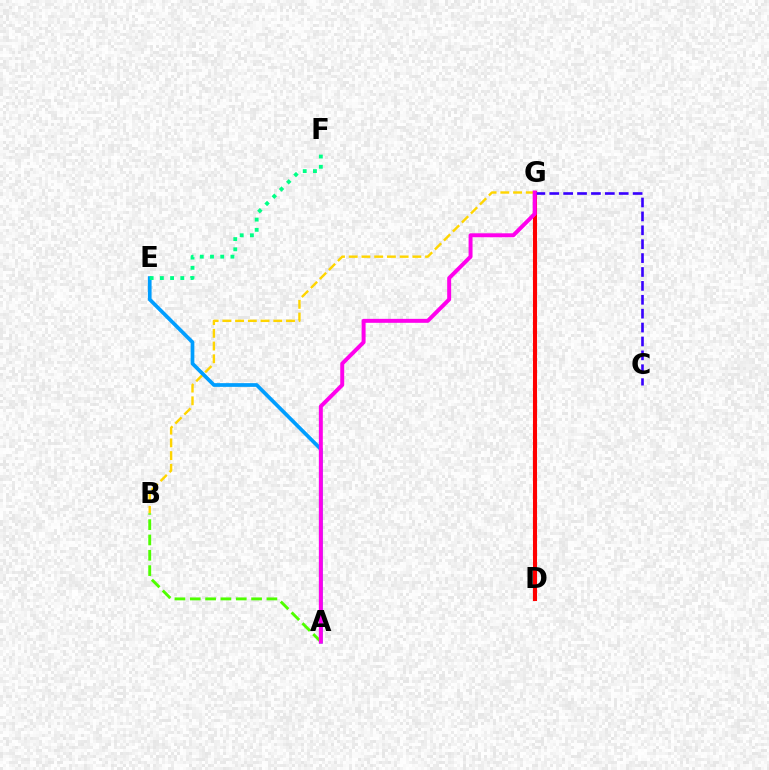{('B', 'G'): [{'color': '#ffd500', 'line_style': 'dashed', 'thickness': 1.73}], ('D', 'G'): [{'color': '#ff0000', 'line_style': 'solid', 'thickness': 2.94}], ('C', 'G'): [{'color': '#3700ff', 'line_style': 'dashed', 'thickness': 1.89}], ('A', 'E'): [{'color': '#009eff', 'line_style': 'solid', 'thickness': 2.67}], ('A', 'B'): [{'color': '#4fff00', 'line_style': 'dashed', 'thickness': 2.08}], ('A', 'G'): [{'color': '#ff00ed', 'line_style': 'solid', 'thickness': 2.85}], ('E', 'F'): [{'color': '#00ff86', 'line_style': 'dotted', 'thickness': 2.78}]}